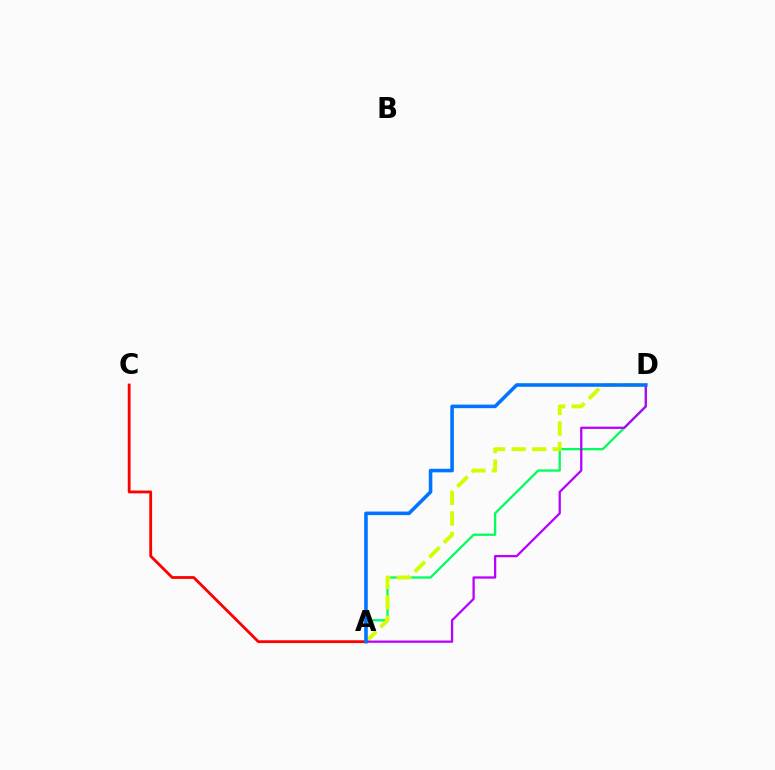{('A', 'D'): [{'color': '#00ff5c', 'line_style': 'solid', 'thickness': 1.66}, {'color': '#d1ff00', 'line_style': 'dashed', 'thickness': 2.79}, {'color': '#b900ff', 'line_style': 'solid', 'thickness': 1.63}, {'color': '#0074ff', 'line_style': 'solid', 'thickness': 2.57}], ('A', 'C'): [{'color': '#ff0000', 'line_style': 'solid', 'thickness': 2.02}]}